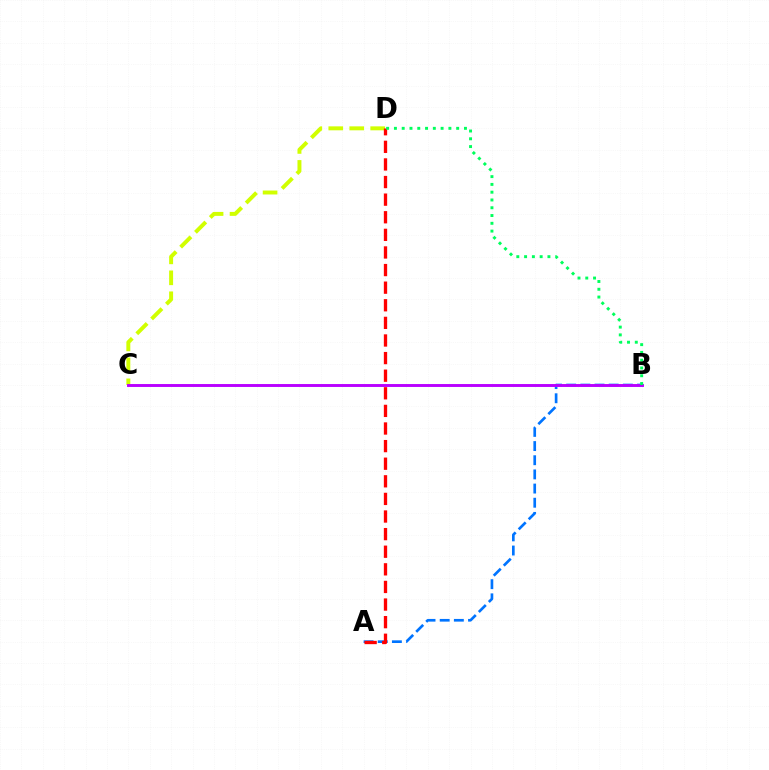{('A', 'B'): [{'color': '#0074ff', 'line_style': 'dashed', 'thickness': 1.92}], ('C', 'D'): [{'color': '#d1ff00', 'line_style': 'dashed', 'thickness': 2.85}], ('B', 'C'): [{'color': '#b900ff', 'line_style': 'solid', 'thickness': 2.1}], ('A', 'D'): [{'color': '#ff0000', 'line_style': 'dashed', 'thickness': 2.39}], ('B', 'D'): [{'color': '#00ff5c', 'line_style': 'dotted', 'thickness': 2.11}]}